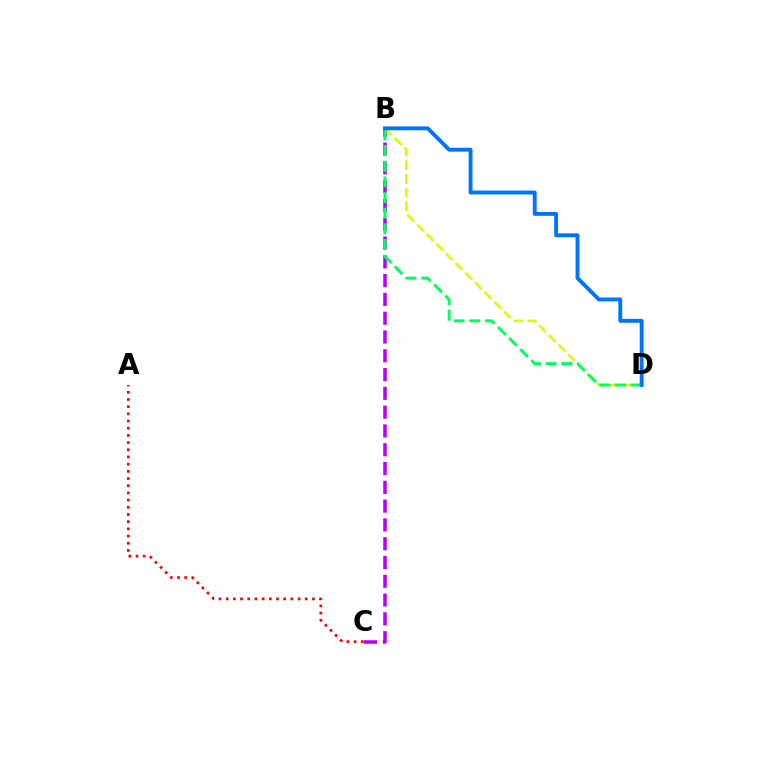{('B', 'C'): [{'color': '#b900ff', 'line_style': 'dashed', 'thickness': 2.55}], ('B', 'D'): [{'color': '#d1ff00', 'line_style': 'dashed', 'thickness': 1.86}, {'color': '#00ff5c', 'line_style': 'dashed', 'thickness': 2.13}, {'color': '#0074ff', 'line_style': 'solid', 'thickness': 2.8}], ('A', 'C'): [{'color': '#ff0000', 'line_style': 'dotted', 'thickness': 1.95}]}